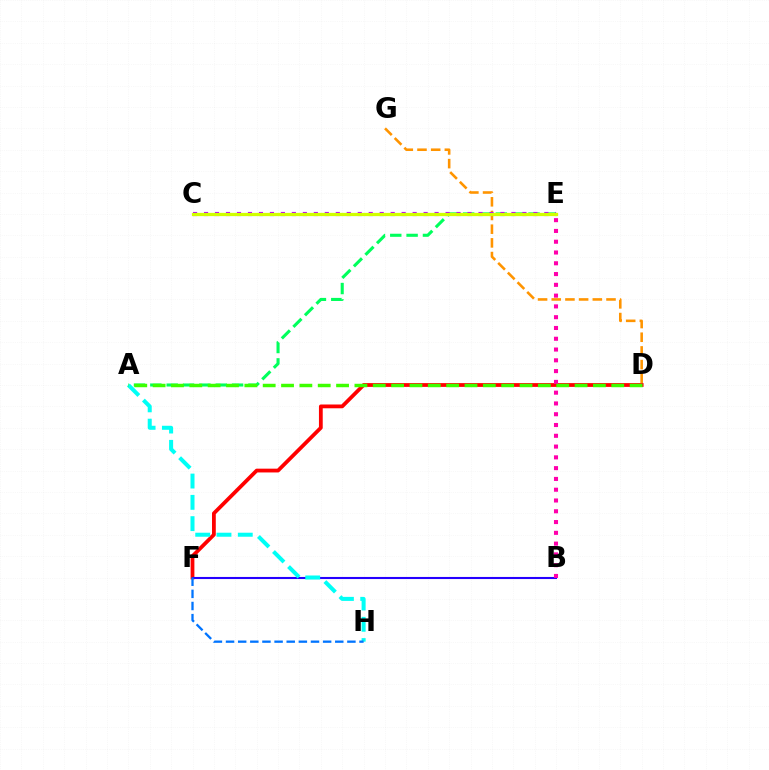{('A', 'E'): [{'color': '#00ff5c', 'line_style': 'dashed', 'thickness': 2.22}], ('D', 'G'): [{'color': '#ff9400', 'line_style': 'dashed', 'thickness': 1.86}], ('C', 'E'): [{'color': '#b900ff', 'line_style': 'dotted', 'thickness': 2.98}, {'color': '#d1ff00', 'line_style': 'solid', 'thickness': 2.34}], ('D', 'F'): [{'color': '#ff0000', 'line_style': 'solid', 'thickness': 2.72}], ('B', 'F'): [{'color': '#2500ff', 'line_style': 'solid', 'thickness': 1.51}], ('A', 'H'): [{'color': '#00fff6', 'line_style': 'dashed', 'thickness': 2.89}], ('B', 'E'): [{'color': '#ff00ac', 'line_style': 'dotted', 'thickness': 2.93}], ('F', 'H'): [{'color': '#0074ff', 'line_style': 'dashed', 'thickness': 1.65}], ('A', 'D'): [{'color': '#3dff00', 'line_style': 'dashed', 'thickness': 2.49}]}